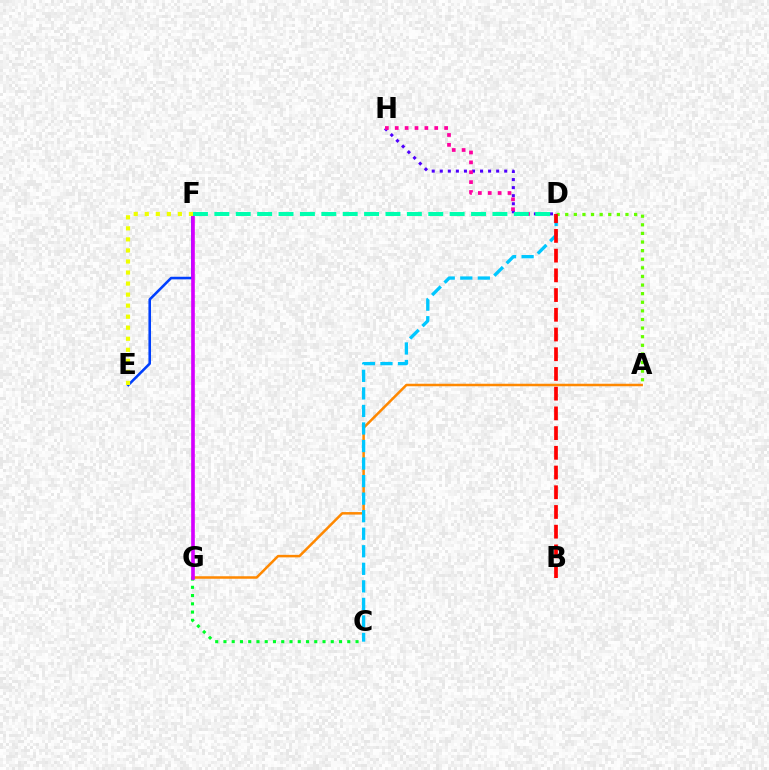{('D', 'H'): [{'color': '#4f00ff', 'line_style': 'dotted', 'thickness': 2.19}, {'color': '#ff00a0', 'line_style': 'dotted', 'thickness': 2.68}], ('A', 'D'): [{'color': '#66ff00', 'line_style': 'dotted', 'thickness': 2.34}], ('A', 'G'): [{'color': '#ff8800', 'line_style': 'solid', 'thickness': 1.81}], ('C', 'D'): [{'color': '#00c7ff', 'line_style': 'dashed', 'thickness': 2.38}], ('B', 'D'): [{'color': '#ff0000', 'line_style': 'dashed', 'thickness': 2.68}], ('E', 'F'): [{'color': '#003fff', 'line_style': 'solid', 'thickness': 1.86}, {'color': '#eeff00', 'line_style': 'dotted', 'thickness': 3.0}], ('C', 'G'): [{'color': '#00ff27', 'line_style': 'dotted', 'thickness': 2.24}], ('F', 'G'): [{'color': '#d600ff', 'line_style': 'solid', 'thickness': 2.63}], ('D', 'F'): [{'color': '#00ffaf', 'line_style': 'dashed', 'thickness': 2.91}]}